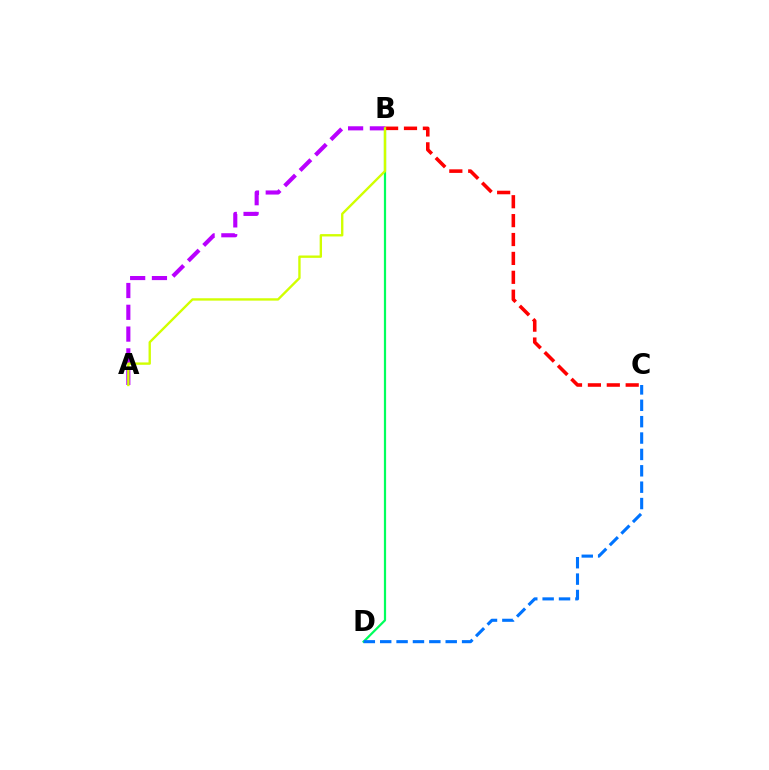{('B', 'D'): [{'color': '#00ff5c', 'line_style': 'solid', 'thickness': 1.6}], ('B', 'C'): [{'color': '#ff0000', 'line_style': 'dashed', 'thickness': 2.57}], ('A', 'B'): [{'color': '#b900ff', 'line_style': 'dashed', 'thickness': 2.96}, {'color': '#d1ff00', 'line_style': 'solid', 'thickness': 1.7}], ('C', 'D'): [{'color': '#0074ff', 'line_style': 'dashed', 'thickness': 2.23}]}